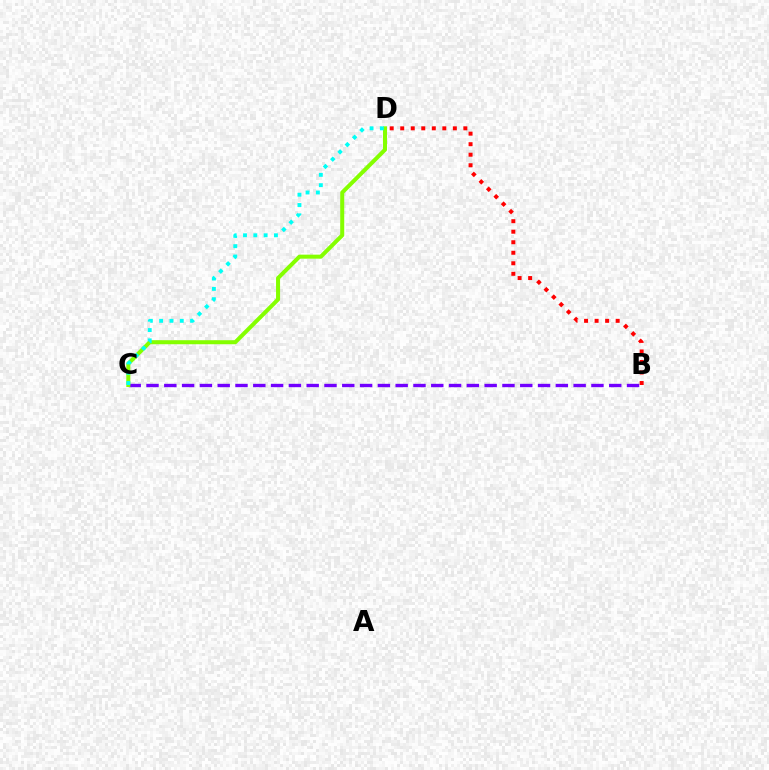{('B', 'C'): [{'color': '#7200ff', 'line_style': 'dashed', 'thickness': 2.42}], ('B', 'D'): [{'color': '#ff0000', 'line_style': 'dotted', 'thickness': 2.86}], ('C', 'D'): [{'color': '#84ff00', 'line_style': 'solid', 'thickness': 2.9}, {'color': '#00fff6', 'line_style': 'dotted', 'thickness': 2.8}]}